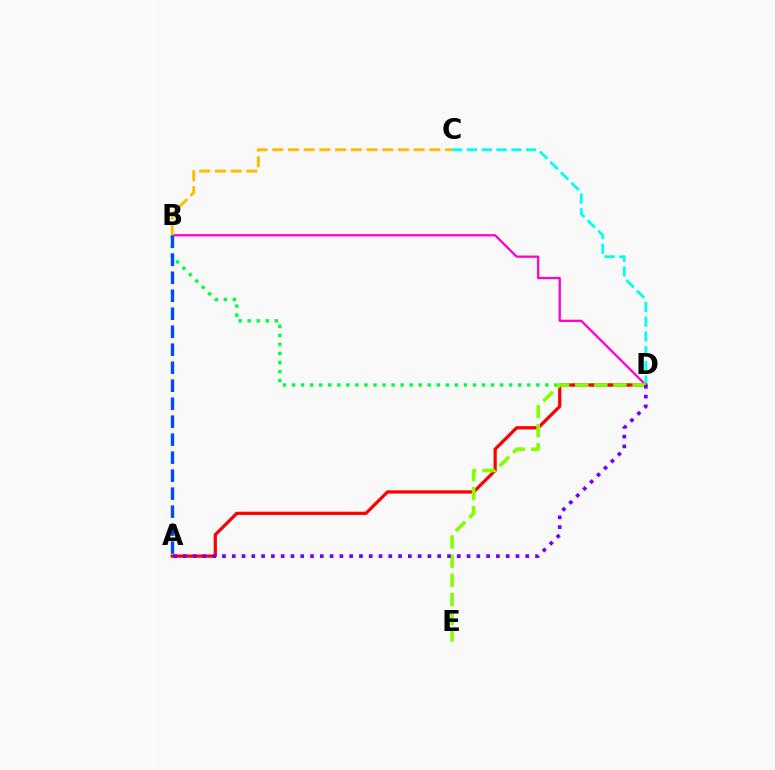{('B', 'D'): [{'color': '#ff00cf', 'line_style': 'solid', 'thickness': 1.64}, {'color': '#00ff39', 'line_style': 'dotted', 'thickness': 2.46}], ('C', 'D'): [{'color': '#00fff6', 'line_style': 'dashed', 'thickness': 2.01}], ('A', 'D'): [{'color': '#ff0000', 'line_style': 'solid', 'thickness': 2.33}, {'color': '#7200ff', 'line_style': 'dotted', 'thickness': 2.66}], ('B', 'C'): [{'color': '#ffbd00', 'line_style': 'dashed', 'thickness': 2.14}], ('D', 'E'): [{'color': '#84ff00', 'line_style': 'dashed', 'thickness': 2.6}], ('A', 'B'): [{'color': '#004bff', 'line_style': 'dashed', 'thickness': 2.44}]}